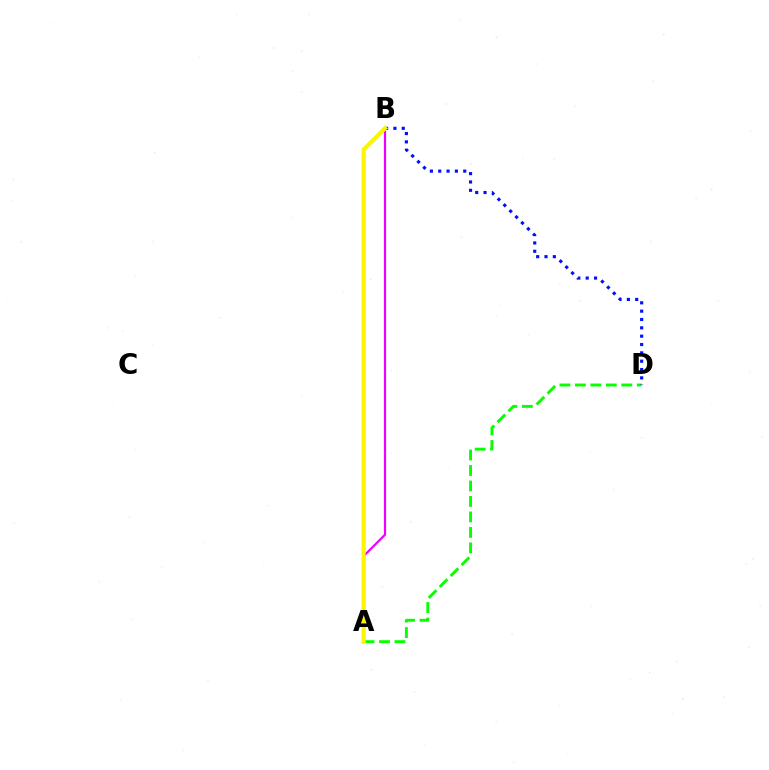{('A', 'B'): [{'color': '#ee00ff', 'line_style': 'solid', 'thickness': 1.59}, {'color': '#00fff6', 'line_style': 'solid', 'thickness': 2.2}, {'color': '#ff0000', 'line_style': 'dotted', 'thickness': 1.76}, {'color': '#fcf500', 'line_style': 'solid', 'thickness': 2.97}], ('A', 'D'): [{'color': '#08ff00', 'line_style': 'dashed', 'thickness': 2.1}], ('B', 'D'): [{'color': '#0010ff', 'line_style': 'dotted', 'thickness': 2.27}]}